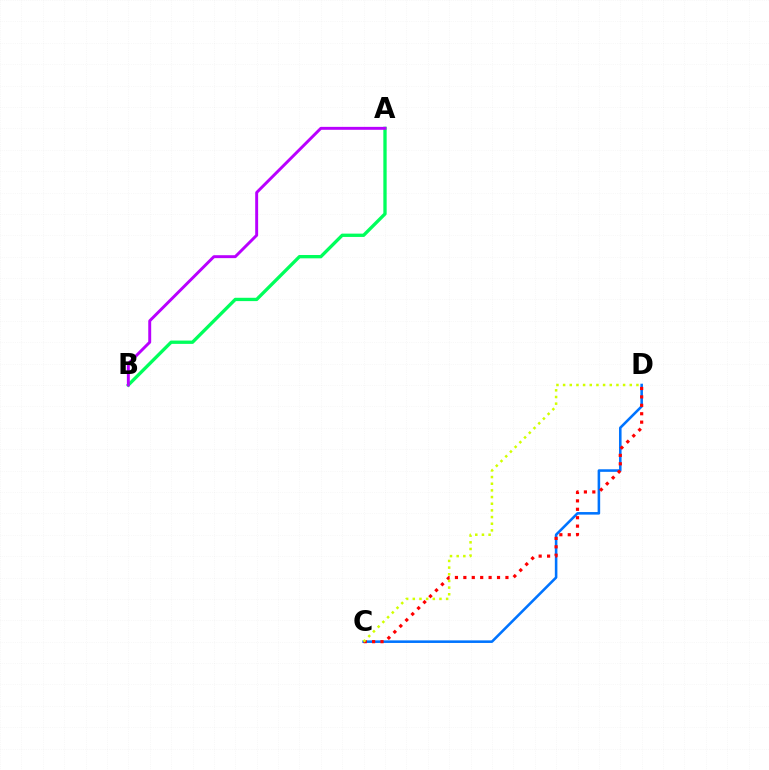{('C', 'D'): [{'color': '#0074ff', 'line_style': 'solid', 'thickness': 1.85}, {'color': '#ff0000', 'line_style': 'dotted', 'thickness': 2.29}, {'color': '#d1ff00', 'line_style': 'dotted', 'thickness': 1.81}], ('A', 'B'): [{'color': '#00ff5c', 'line_style': 'solid', 'thickness': 2.39}, {'color': '#b900ff', 'line_style': 'solid', 'thickness': 2.11}]}